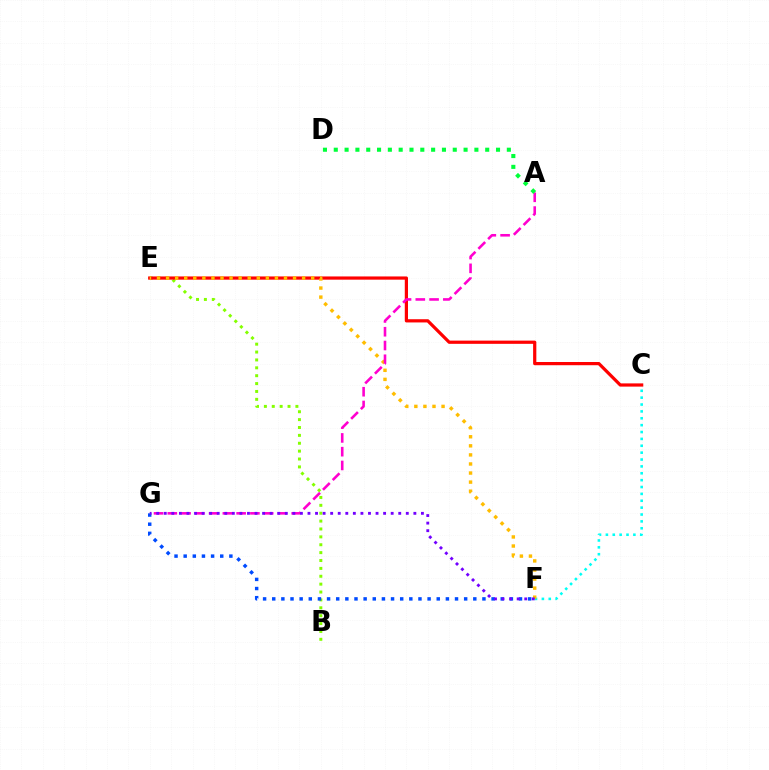{('B', 'E'): [{'color': '#84ff00', 'line_style': 'dotted', 'thickness': 2.14}], ('C', 'F'): [{'color': '#00fff6', 'line_style': 'dotted', 'thickness': 1.87}], ('F', 'G'): [{'color': '#004bff', 'line_style': 'dotted', 'thickness': 2.48}, {'color': '#7200ff', 'line_style': 'dotted', 'thickness': 2.06}], ('C', 'E'): [{'color': '#ff0000', 'line_style': 'solid', 'thickness': 2.32}], ('E', 'F'): [{'color': '#ffbd00', 'line_style': 'dotted', 'thickness': 2.46}], ('A', 'G'): [{'color': '#ff00cf', 'line_style': 'dashed', 'thickness': 1.87}], ('A', 'D'): [{'color': '#00ff39', 'line_style': 'dotted', 'thickness': 2.94}]}